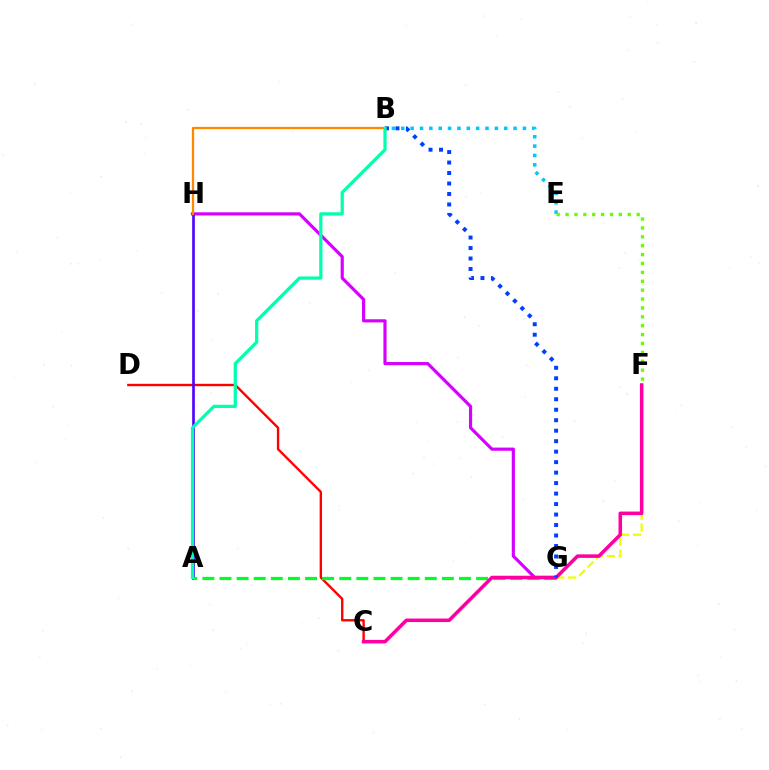{('C', 'D'): [{'color': '#ff0000', 'line_style': 'solid', 'thickness': 1.72}], ('G', 'H'): [{'color': '#d600ff', 'line_style': 'solid', 'thickness': 2.28}], ('A', 'H'): [{'color': '#4f00ff', 'line_style': 'solid', 'thickness': 1.9}], ('F', 'G'): [{'color': '#eeff00', 'line_style': 'dashed', 'thickness': 1.61}], ('B', 'E'): [{'color': '#00c7ff', 'line_style': 'dotted', 'thickness': 2.54}], ('A', 'G'): [{'color': '#00ff27', 'line_style': 'dashed', 'thickness': 2.32}], ('B', 'H'): [{'color': '#ff8800', 'line_style': 'solid', 'thickness': 1.63}], ('E', 'F'): [{'color': '#66ff00', 'line_style': 'dotted', 'thickness': 2.42}], ('C', 'F'): [{'color': '#ff00a0', 'line_style': 'solid', 'thickness': 2.55}], ('B', 'G'): [{'color': '#003fff', 'line_style': 'dotted', 'thickness': 2.85}], ('A', 'B'): [{'color': '#00ffaf', 'line_style': 'solid', 'thickness': 2.33}]}